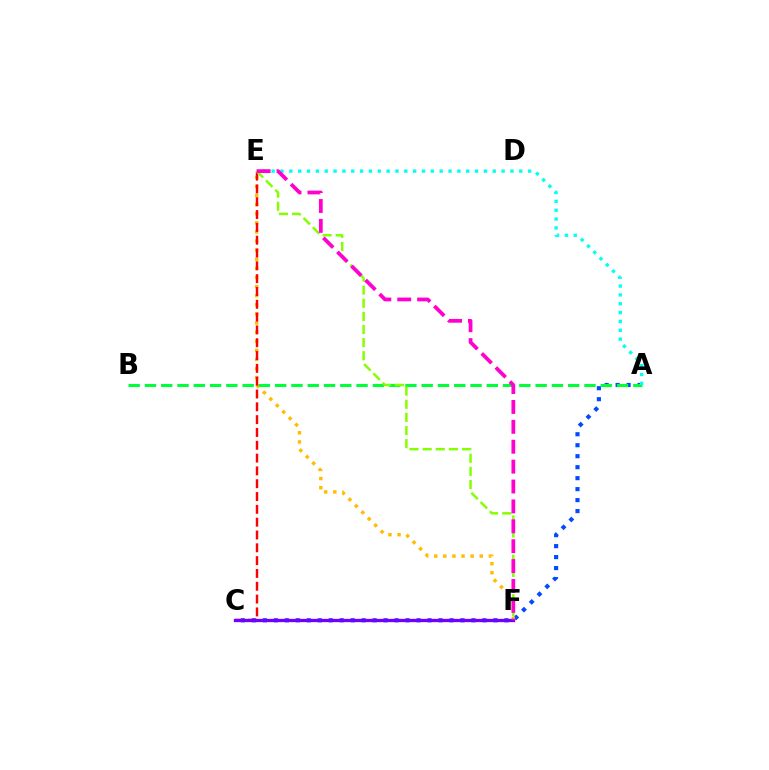{('A', 'C'): [{'color': '#004bff', 'line_style': 'dotted', 'thickness': 2.98}], ('E', 'F'): [{'color': '#ffbd00', 'line_style': 'dotted', 'thickness': 2.47}, {'color': '#84ff00', 'line_style': 'dashed', 'thickness': 1.78}, {'color': '#ff00cf', 'line_style': 'dashed', 'thickness': 2.7}], ('A', 'B'): [{'color': '#00ff39', 'line_style': 'dashed', 'thickness': 2.21}], ('A', 'E'): [{'color': '#00fff6', 'line_style': 'dotted', 'thickness': 2.4}], ('C', 'E'): [{'color': '#ff0000', 'line_style': 'dashed', 'thickness': 1.74}], ('C', 'F'): [{'color': '#7200ff', 'line_style': 'solid', 'thickness': 2.38}]}